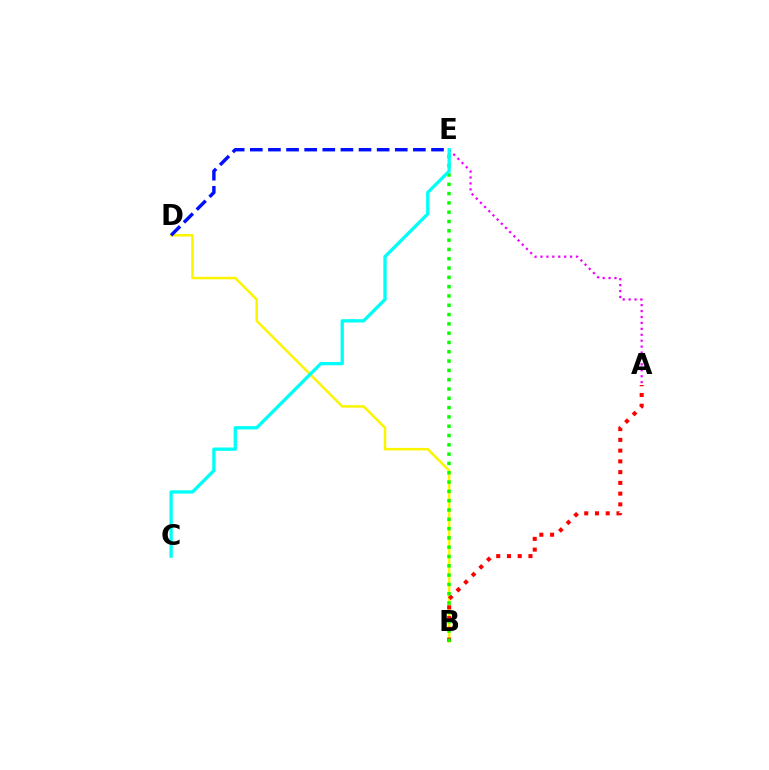{('A', 'E'): [{'color': '#ee00ff', 'line_style': 'dotted', 'thickness': 1.61}], ('B', 'D'): [{'color': '#fcf500', 'line_style': 'solid', 'thickness': 1.81}], ('A', 'B'): [{'color': '#ff0000', 'line_style': 'dotted', 'thickness': 2.92}], ('D', 'E'): [{'color': '#0010ff', 'line_style': 'dashed', 'thickness': 2.46}], ('B', 'E'): [{'color': '#08ff00', 'line_style': 'dotted', 'thickness': 2.53}], ('C', 'E'): [{'color': '#00fff6', 'line_style': 'solid', 'thickness': 2.38}]}